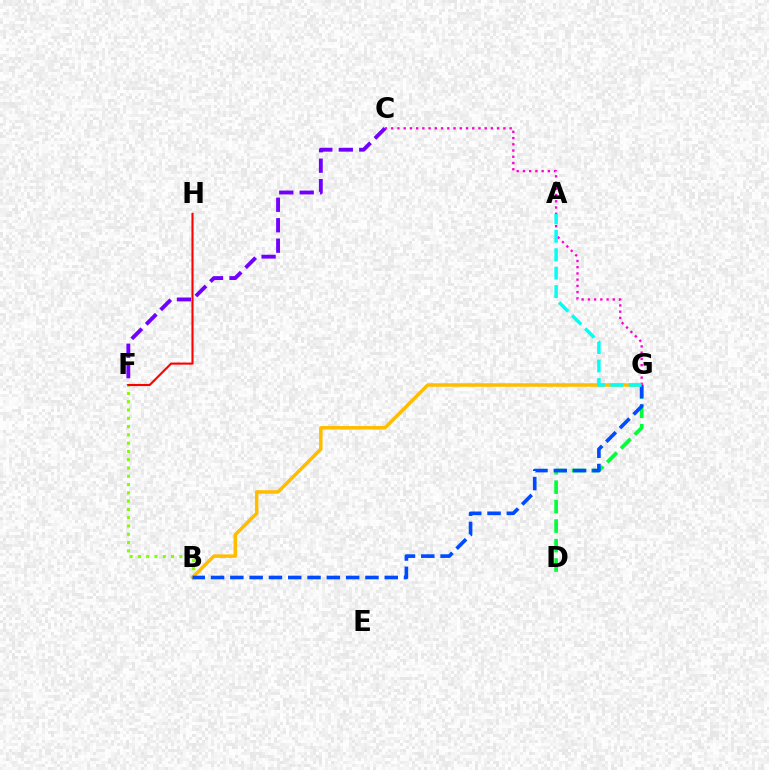{('B', 'F'): [{'color': '#84ff00', 'line_style': 'dotted', 'thickness': 2.25}], ('D', 'G'): [{'color': '#00ff39', 'line_style': 'dashed', 'thickness': 2.65}], ('B', 'G'): [{'color': '#ffbd00', 'line_style': 'solid', 'thickness': 2.52}, {'color': '#004bff', 'line_style': 'dashed', 'thickness': 2.62}], ('C', 'G'): [{'color': '#ff00cf', 'line_style': 'dotted', 'thickness': 1.69}], ('A', 'G'): [{'color': '#00fff6', 'line_style': 'dashed', 'thickness': 2.5}], ('C', 'F'): [{'color': '#7200ff', 'line_style': 'dashed', 'thickness': 2.78}], ('F', 'H'): [{'color': '#ff0000', 'line_style': 'solid', 'thickness': 1.51}]}